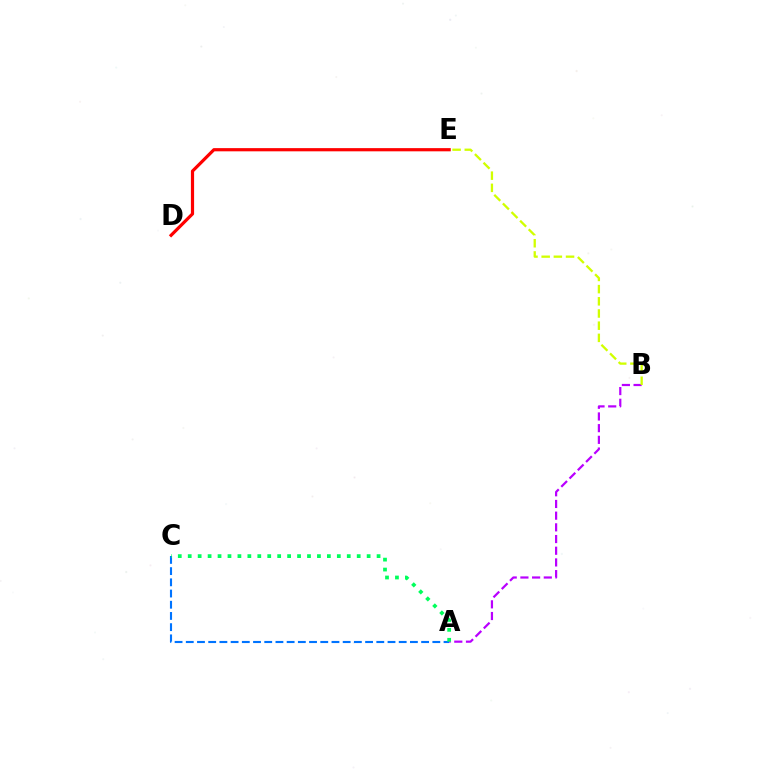{('A', 'C'): [{'color': '#0074ff', 'line_style': 'dashed', 'thickness': 1.52}, {'color': '#00ff5c', 'line_style': 'dotted', 'thickness': 2.7}], ('A', 'B'): [{'color': '#b900ff', 'line_style': 'dashed', 'thickness': 1.59}], ('B', 'E'): [{'color': '#d1ff00', 'line_style': 'dashed', 'thickness': 1.66}], ('D', 'E'): [{'color': '#ff0000', 'line_style': 'solid', 'thickness': 2.3}]}